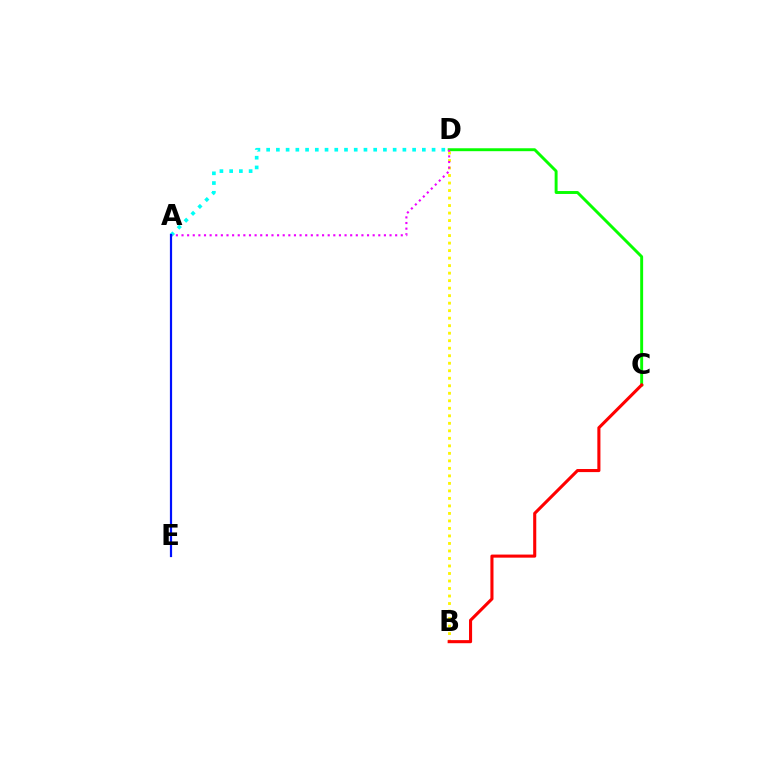{('C', 'D'): [{'color': '#08ff00', 'line_style': 'solid', 'thickness': 2.1}], ('B', 'D'): [{'color': '#fcf500', 'line_style': 'dotted', 'thickness': 2.04}], ('A', 'D'): [{'color': '#00fff6', 'line_style': 'dotted', 'thickness': 2.64}, {'color': '#ee00ff', 'line_style': 'dotted', 'thickness': 1.53}], ('B', 'C'): [{'color': '#ff0000', 'line_style': 'solid', 'thickness': 2.22}], ('A', 'E'): [{'color': '#0010ff', 'line_style': 'solid', 'thickness': 1.58}]}